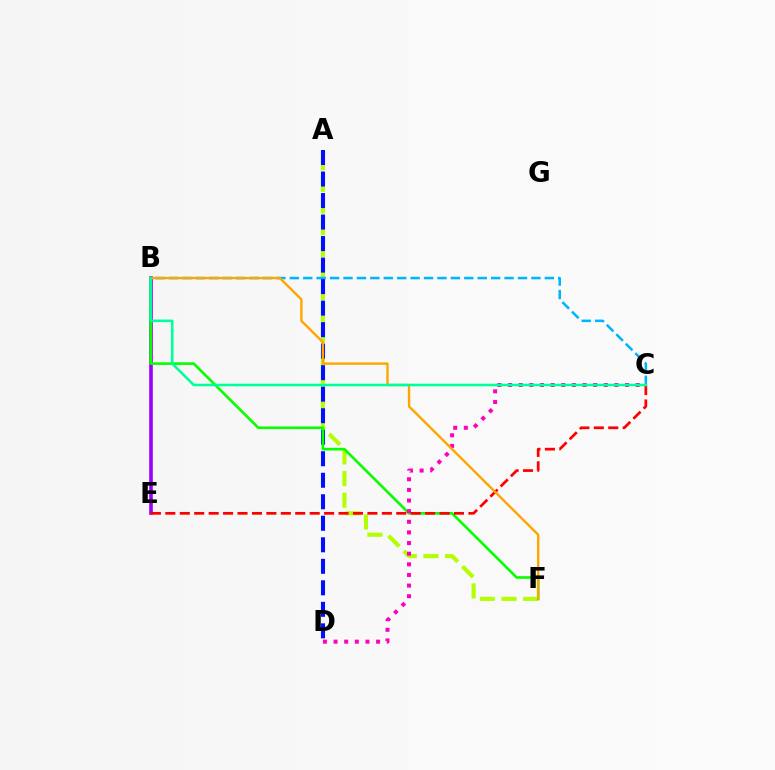{('A', 'F'): [{'color': '#b3ff00', 'line_style': 'dashed', 'thickness': 2.94}], ('B', 'C'): [{'color': '#00b5ff', 'line_style': 'dashed', 'thickness': 1.82}, {'color': '#00ff9d', 'line_style': 'solid', 'thickness': 1.85}], ('A', 'D'): [{'color': '#0010ff', 'line_style': 'dashed', 'thickness': 2.92}], ('B', 'E'): [{'color': '#9b00ff', 'line_style': 'solid', 'thickness': 2.59}], ('B', 'F'): [{'color': '#08ff00', 'line_style': 'solid', 'thickness': 1.9}, {'color': '#ffa500', 'line_style': 'solid', 'thickness': 1.72}], ('C', 'D'): [{'color': '#ff00bd', 'line_style': 'dotted', 'thickness': 2.89}], ('C', 'E'): [{'color': '#ff0000', 'line_style': 'dashed', 'thickness': 1.96}]}